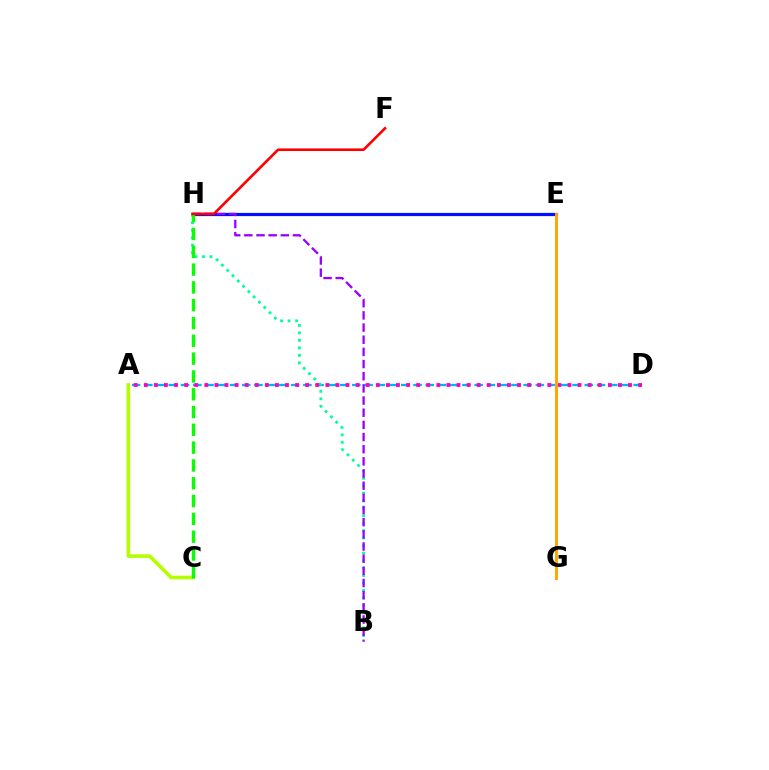{('A', 'D'): [{'color': '#00b5ff', 'line_style': 'dashed', 'thickness': 1.66}, {'color': '#ff00bd', 'line_style': 'dotted', 'thickness': 2.74}], ('E', 'H'): [{'color': '#0010ff', 'line_style': 'solid', 'thickness': 2.31}], ('B', 'H'): [{'color': '#00ff9d', 'line_style': 'dotted', 'thickness': 2.03}, {'color': '#9b00ff', 'line_style': 'dashed', 'thickness': 1.65}], ('A', 'C'): [{'color': '#b3ff00', 'line_style': 'solid', 'thickness': 2.61}], ('C', 'H'): [{'color': '#08ff00', 'line_style': 'dashed', 'thickness': 2.42}], ('E', 'G'): [{'color': '#ffa500', 'line_style': 'solid', 'thickness': 2.08}], ('F', 'H'): [{'color': '#ff0000', 'line_style': 'solid', 'thickness': 1.88}]}